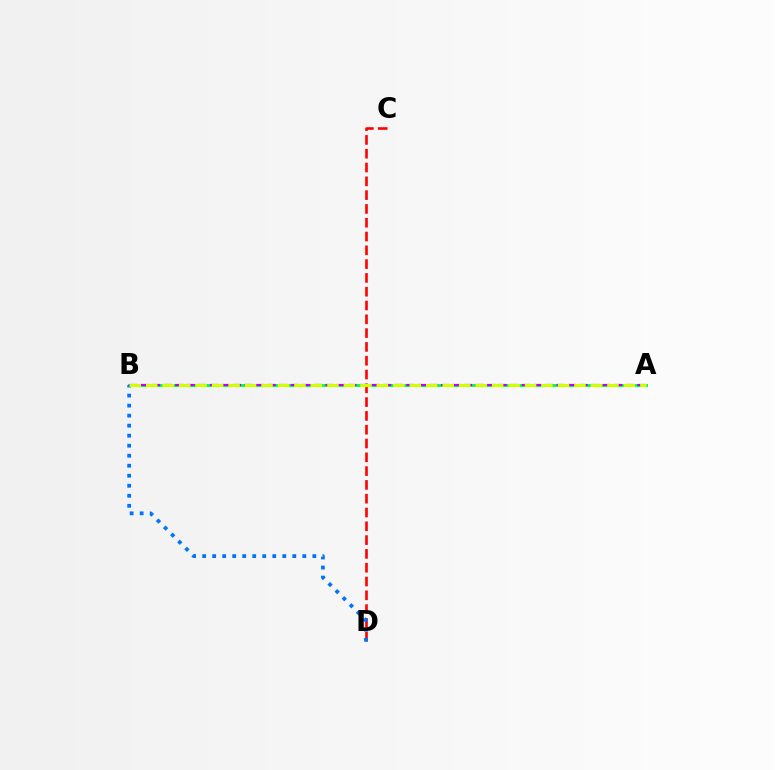{('C', 'D'): [{'color': '#ff0000', 'line_style': 'dashed', 'thickness': 1.87}], ('A', 'B'): [{'color': '#00ff5c', 'line_style': 'solid', 'thickness': 2.16}, {'color': '#b900ff', 'line_style': 'dashed', 'thickness': 1.57}, {'color': '#d1ff00', 'line_style': 'dashed', 'thickness': 2.24}], ('B', 'D'): [{'color': '#0074ff', 'line_style': 'dotted', 'thickness': 2.72}]}